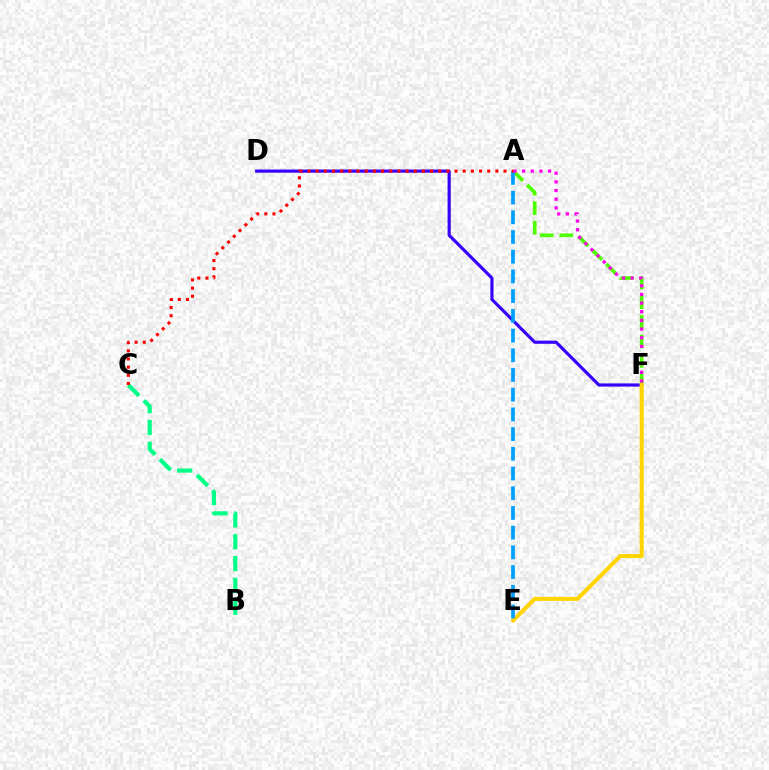{('D', 'F'): [{'color': '#3700ff', 'line_style': 'solid', 'thickness': 2.27}], ('B', 'C'): [{'color': '#00ff86', 'line_style': 'dashed', 'thickness': 2.97}], ('A', 'F'): [{'color': '#4fff00', 'line_style': 'dashed', 'thickness': 2.66}, {'color': '#ff00ed', 'line_style': 'dotted', 'thickness': 2.35}], ('E', 'F'): [{'color': '#ffd500', 'line_style': 'solid', 'thickness': 2.92}], ('A', 'E'): [{'color': '#009eff', 'line_style': 'dashed', 'thickness': 2.68}], ('A', 'C'): [{'color': '#ff0000', 'line_style': 'dotted', 'thickness': 2.22}]}